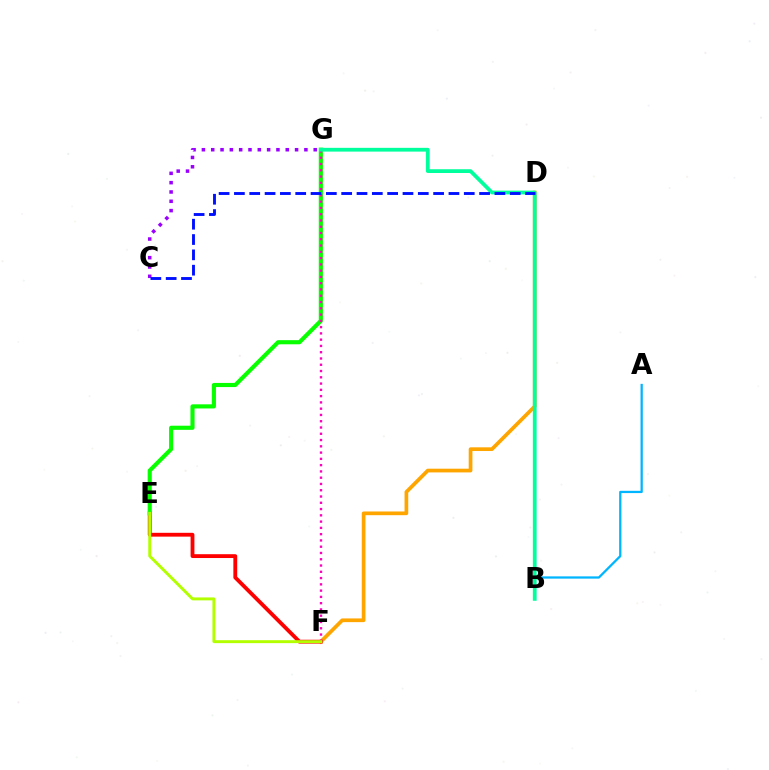{('C', 'G'): [{'color': '#9b00ff', 'line_style': 'dotted', 'thickness': 2.53}], ('A', 'B'): [{'color': '#00b5ff', 'line_style': 'solid', 'thickness': 1.63}], ('D', 'F'): [{'color': '#ffa500', 'line_style': 'solid', 'thickness': 2.67}], ('E', 'F'): [{'color': '#ff0000', 'line_style': 'solid', 'thickness': 2.76}, {'color': '#b3ff00', 'line_style': 'solid', 'thickness': 2.11}], ('E', 'G'): [{'color': '#08ff00', 'line_style': 'solid', 'thickness': 2.97}], ('F', 'G'): [{'color': '#ff00bd', 'line_style': 'dotted', 'thickness': 1.7}], ('B', 'G'): [{'color': '#00ff9d', 'line_style': 'solid', 'thickness': 2.71}], ('C', 'D'): [{'color': '#0010ff', 'line_style': 'dashed', 'thickness': 2.08}]}